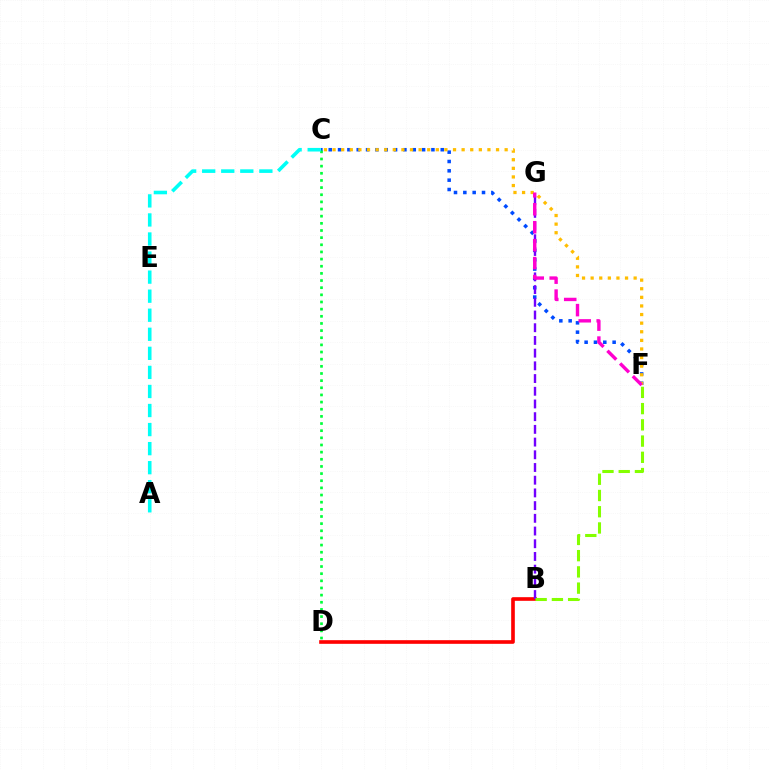{('C', 'F'): [{'color': '#004bff', 'line_style': 'dotted', 'thickness': 2.54}, {'color': '#ffbd00', 'line_style': 'dotted', 'thickness': 2.34}], ('C', 'D'): [{'color': '#00ff39', 'line_style': 'dotted', 'thickness': 1.94}], ('B', 'D'): [{'color': '#ff0000', 'line_style': 'solid', 'thickness': 2.62}], ('B', 'G'): [{'color': '#7200ff', 'line_style': 'dashed', 'thickness': 1.73}], ('B', 'F'): [{'color': '#84ff00', 'line_style': 'dashed', 'thickness': 2.21}], ('F', 'G'): [{'color': '#ff00cf', 'line_style': 'dashed', 'thickness': 2.44}], ('A', 'C'): [{'color': '#00fff6', 'line_style': 'dashed', 'thickness': 2.59}]}